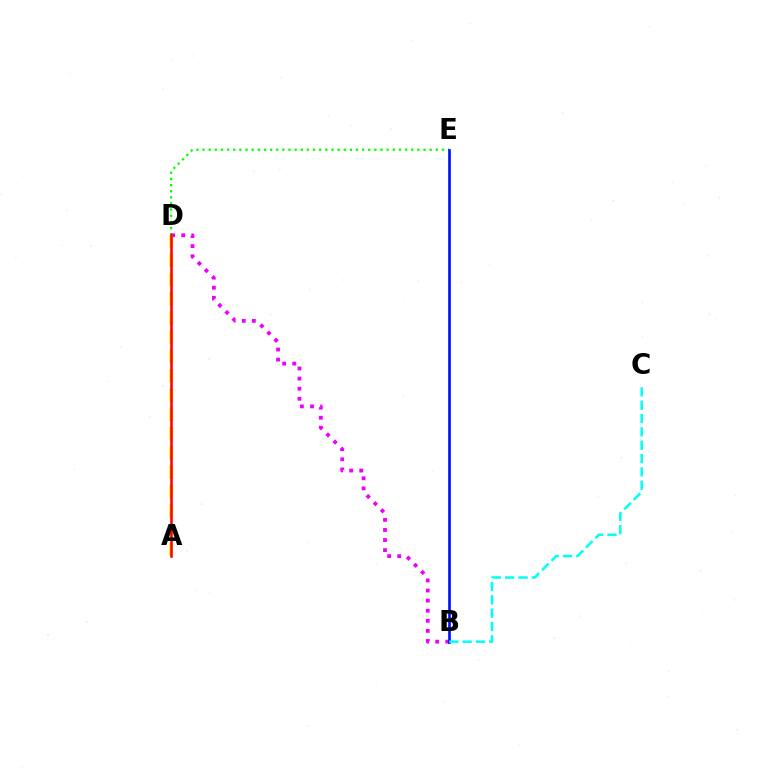{('D', 'E'): [{'color': '#08ff00', 'line_style': 'dotted', 'thickness': 1.67}], ('B', 'D'): [{'color': '#ee00ff', 'line_style': 'dotted', 'thickness': 2.74}], ('B', 'E'): [{'color': '#0010ff', 'line_style': 'solid', 'thickness': 1.92}], ('A', 'D'): [{'color': '#fcf500', 'line_style': 'dashed', 'thickness': 2.62}, {'color': '#ff0000', 'line_style': 'solid', 'thickness': 1.83}], ('B', 'C'): [{'color': '#00fff6', 'line_style': 'dashed', 'thickness': 1.81}]}